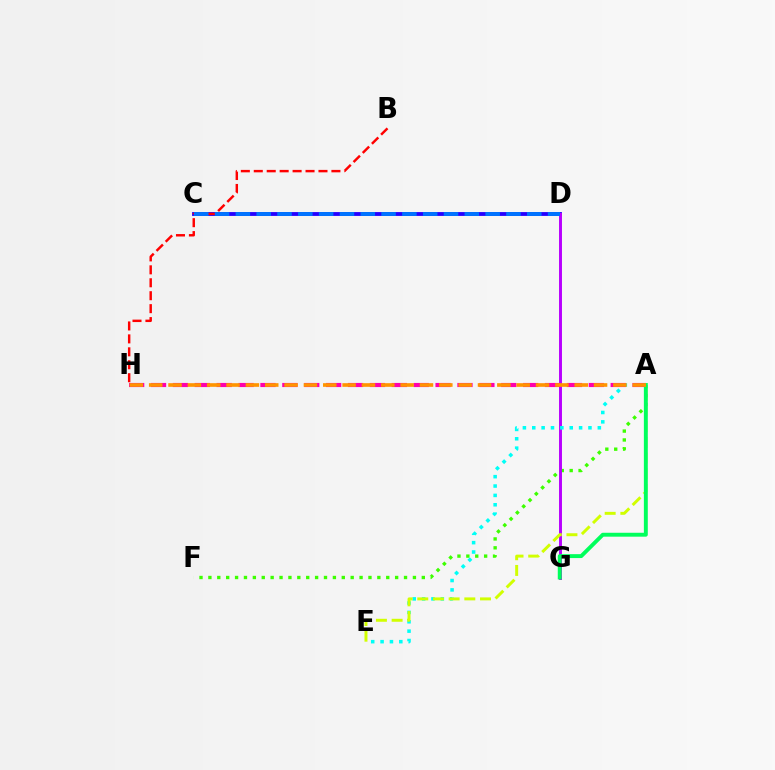{('A', 'F'): [{'color': '#3dff00', 'line_style': 'dotted', 'thickness': 2.42}], ('C', 'D'): [{'color': '#2500ff', 'line_style': 'solid', 'thickness': 2.76}, {'color': '#0074ff', 'line_style': 'dashed', 'thickness': 2.83}], ('D', 'G'): [{'color': '#b900ff', 'line_style': 'solid', 'thickness': 2.12}], ('B', 'H'): [{'color': '#ff0000', 'line_style': 'dashed', 'thickness': 1.76}], ('A', 'E'): [{'color': '#00fff6', 'line_style': 'dotted', 'thickness': 2.55}, {'color': '#d1ff00', 'line_style': 'dashed', 'thickness': 2.13}], ('A', 'H'): [{'color': '#ff00ac', 'line_style': 'dashed', 'thickness': 2.97}, {'color': '#ff9400', 'line_style': 'dashed', 'thickness': 2.63}], ('A', 'G'): [{'color': '#00ff5c', 'line_style': 'solid', 'thickness': 2.81}]}